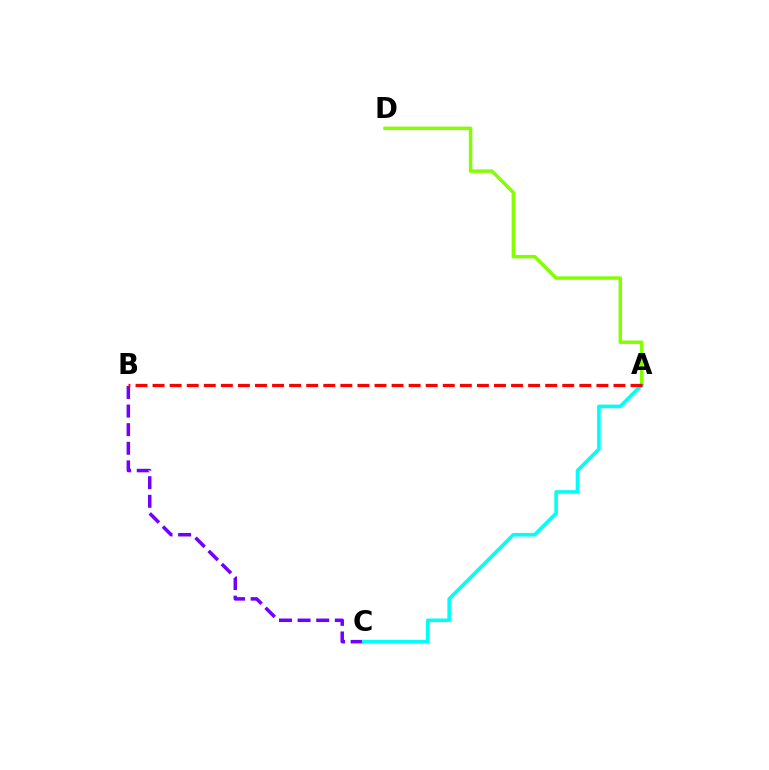{('B', 'C'): [{'color': '#7200ff', 'line_style': 'dashed', 'thickness': 2.53}], ('A', 'D'): [{'color': '#84ff00', 'line_style': 'solid', 'thickness': 2.5}], ('A', 'C'): [{'color': '#00fff6', 'line_style': 'solid', 'thickness': 2.59}], ('A', 'B'): [{'color': '#ff0000', 'line_style': 'dashed', 'thickness': 2.32}]}